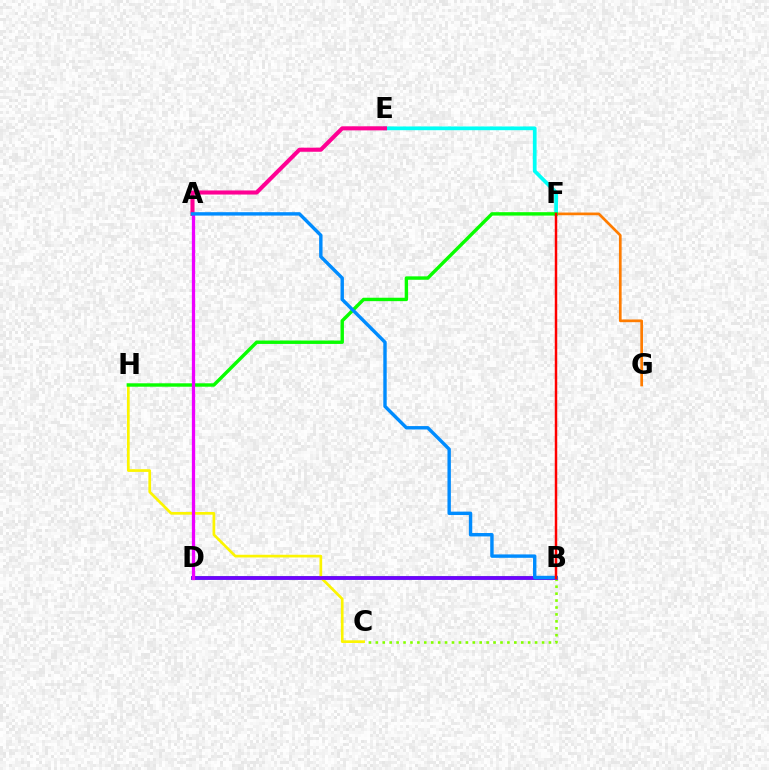{('B', 'D'): [{'color': '#00ff74', 'line_style': 'solid', 'thickness': 2.75}, {'color': '#7200ff', 'line_style': 'solid', 'thickness': 2.7}], ('F', 'G'): [{'color': '#ff7c00', 'line_style': 'solid', 'thickness': 1.94}], ('B', 'C'): [{'color': '#84ff00', 'line_style': 'dotted', 'thickness': 1.88}], ('E', 'F'): [{'color': '#00fff6', 'line_style': 'solid', 'thickness': 2.68}], ('A', 'D'): [{'color': '#0010ff', 'line_style': 'solid', 'thickness': 2.01}, {'color': '#ee00ff', 'line_style': 'solid', 'thickness': 2.35}], ('A', 'E'): [{'color': '#ff0094', 'line_style': 'solid', 'thickness': 2.94}], ('C', 'H'): [{'color': '#fcf500', 'line_style': 'solid', 'thickness': 1.94}], ('F', 'H'): [{'color': '#08ff00', 'line_style': 'solid', 'thickness': 2.46}], ('A', 'B'): [{'color': '#008cff', 'line_style': 'solid', 'thickness': 2.45}], ('B', 'F'): [{'color': '#ff0000', 'line_style': 'solid', 'thickness': 1.78}]}